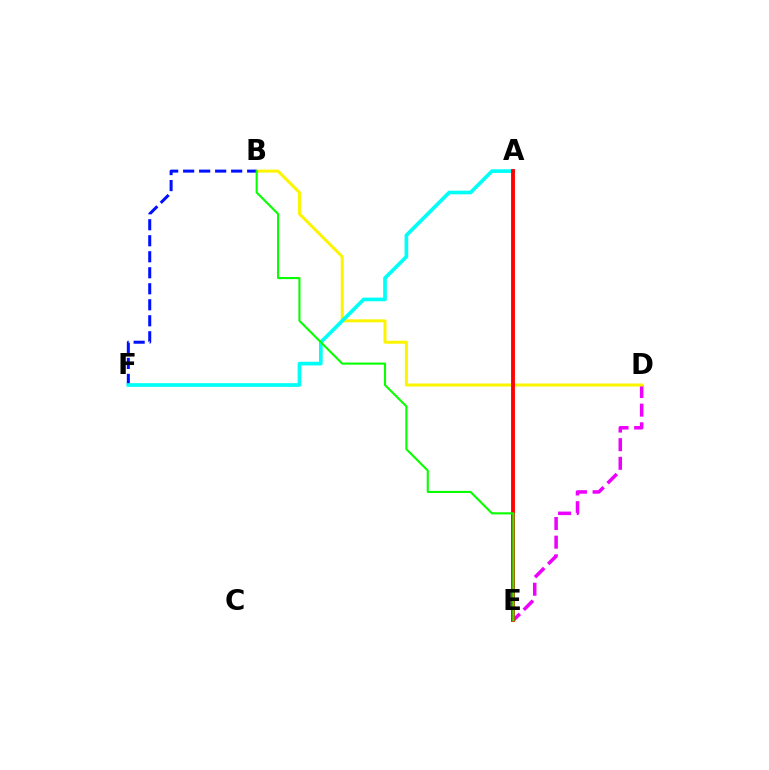{('D', 'E'): [{'color': '#ee00ff', 'line_style': 'dashed', 'thickness': 2.53}], ('B', 'D'): [{'color': '#fcf500', 'line_style': 'solid', 'thickness': 2.16}], ('B', 'F'): [{'color': '#0010ff', 'line_style': 'dashed', 'thickness': 2.17}], ('A', 'F'): [{'color': '#00fff6', 'line_style': 'solid', 'thickness': 2.64}], ('A', 'E'): [{'color': '#ff0000', 'line_style': 'solid', 'thickness': 2.77}], ('B', 'E'): [{'color': '#08ff00', 'line_style': 'solid', 'thickness': 1.52}]}